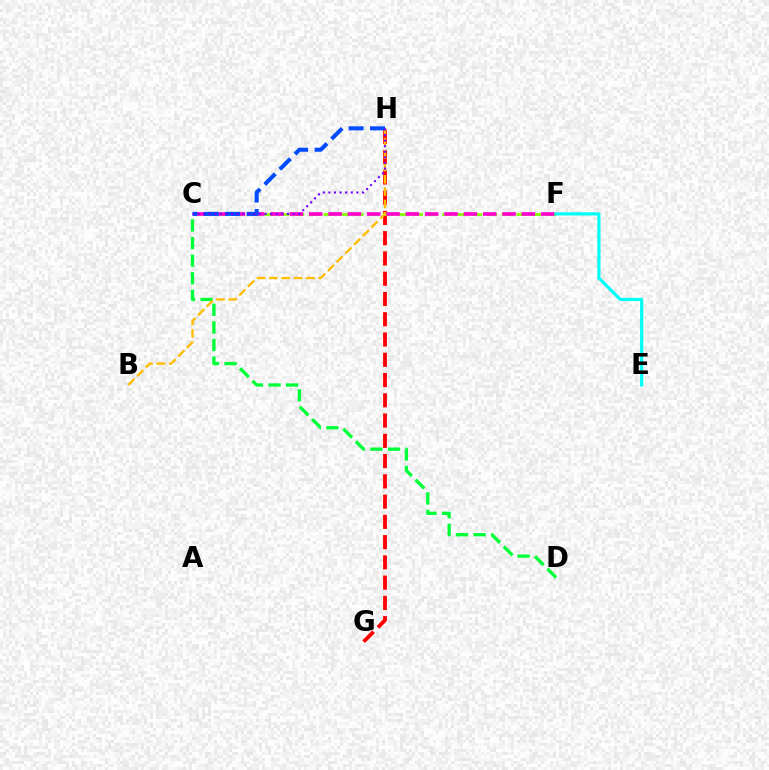{('G', 'H'): [{'color': '#ff0000', 'line_style': 'dashed', 'thickness': 2.75}], ('C', 'D'): [{'color': '#00ff39', 'line_style': 'dashed', 'thickness': 2.39}], ('C', 'F'): [{'color': '#84ff00', 'line_style': 'dashed', 'thickness': 2.02}, {'color': '#ff00cf', 'line_style': 'dashed', 'thickness': 2.63}], ('B', 'H'): [{'color': '#ffbd00', 'line_style': 'dashed', 'thickness': 1.68}], ('C', 'H'): [{'color': '#004bff', 'line_style': 'dashed', 'thickness': 2.91}, {'color': '#7200ff', 'line_style': 'dotted', 'thickness': 1.52}], ('E', 'F'): [{'color': '#00fff6', 'line_style': 'solid', 'thickness': 2.29}]}